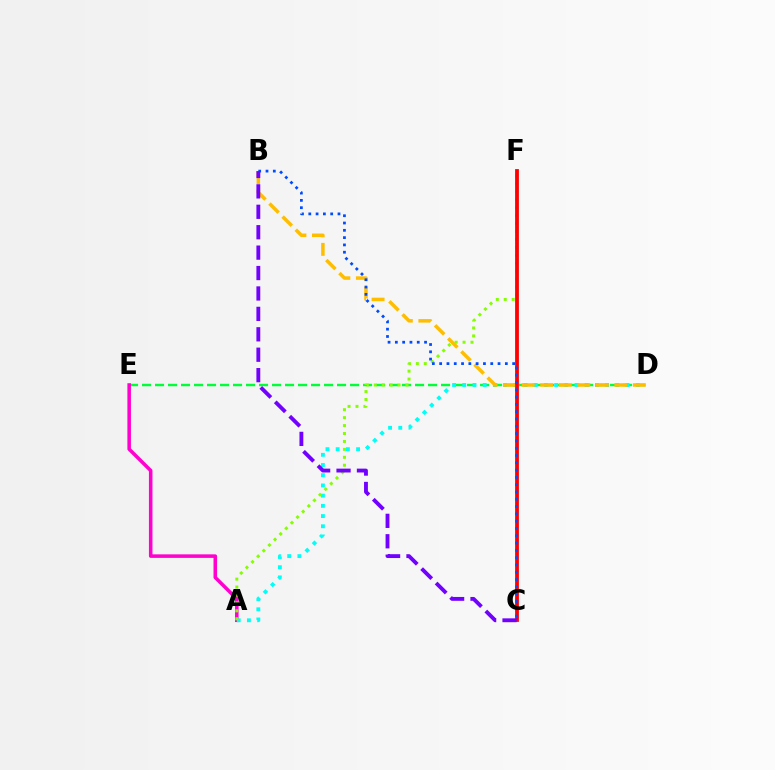{('D', 'E'): [{'color': '#00ff39', 'line_style': 'dashed', 'thickness': 1.77}], ('A', 'E'): [{'color': '#ff00cf', 'line_style': 'solid', 'thickness': 2.55}], ('A', 'D'): [{'color': '#00fff6', 'line_style': 'dotted', 'thickness': 2.77}], ('B', 'D'): [{'color': '#ffbd00', 'line_style': 'dashed', 'thickness': 2.52}], ('A', 'F'): [{'color': '#84ff00', 'line_style': 'dotted', 'thickness': 2.16}], ('C', 'F'): [{'color': '#ff0000', 'line_style': 'solid', 'thickness': 2.73}], ('B', 'C'): [{'color': '#004bff', 'line_style': 'dotted', 'thickness': 1.98}, {'color': '#7200ff', 'line_style': 'dashed', 'thickness': 2.77}]}